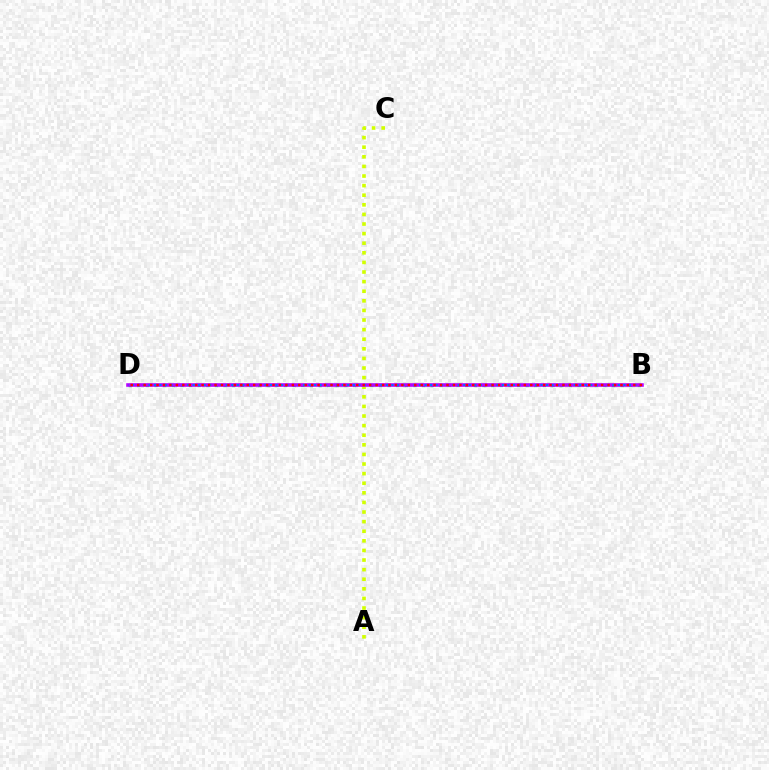{('B', 'D'): [{'color': '#00ff5c', 'line_style': 'dotted', 'thickness': 2.35}, {'color': '#b900ff', 'line_style': 'solid', 'thickness': 2.57}, {'color': '#0074ff', 'line_style': 'dotted', 'thickness': 1.5}, {'color': '#ff0000', 'line_style': 'dotted', 'thickness': 1.75}], ('A', 'C'): [{'color': '#d1ff00', 'line_style': 'dotted', 'thickness': 2.61}]}